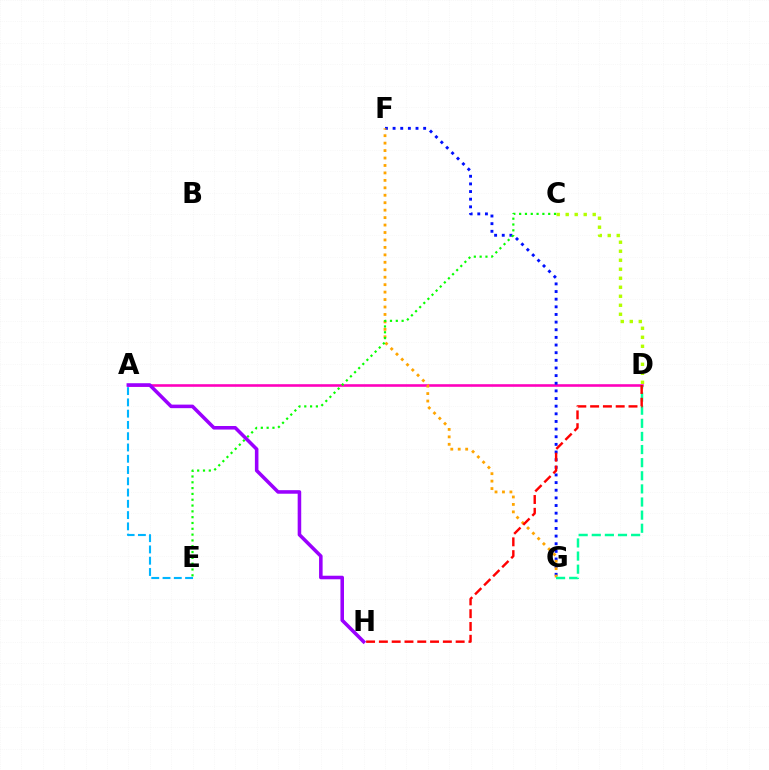{('A', 'E'): [{'color': '#00b5ff', 'line_style': 'dashed', 'thickness': 1.53}], ('C', 'D'): [{'color': '#b3ff00', 'line_style': 'dotted', 'thickness': 2.45}], ('A', 'D'): [{'color': '#ff00bd', 'line_style': 'solid', 'thickness': 1.87}], ('F', 'G'): [{'color': '#0010ff', 'line_style': 'dotted', 'thickness': 2.08}, {'color': '#ffa500', 'line_style': 'dotted', 'thickness': 2.02}], ('D', 'G'): [{'color': '#00ff9d', 'line_style': 'dashed', 'thickness': 1.78}], ('D', 'H'): [{'color': '#ff0000', 'line_style': 'dashed', 'thickness': 1.74}], ('C', 'E'): [{'color': '#08ff00', 'line_style': 'dotted', 'thickness': 1.58}], ('A', 'H'): [{'color': '#9b00ff', 'line_style': 'solid', 'thickness': 2.56}]}